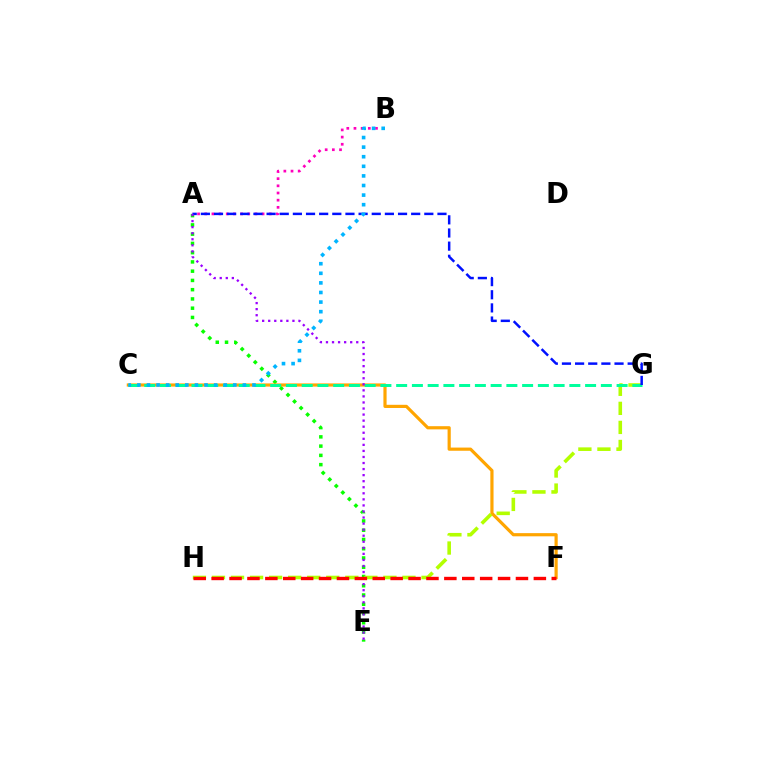{('A', 'E'): [{'color': '#08ff00', 'line_style': 'dotted', 'thickness': 2.51}, {'color': '#9b00ff', 'line_style': 'dotted', 'thickness': 1.65}], ('C', 'F'): [{'color': '#ffa500', 'line_style': 'solid', 'thickness': 2.29}], ('A', 'B'): [{'color': '#ff00bd', 'line_style': 'dotted', 'thickness': 1.95}], ('G', 'H'): [{'color': '#b3ff00', 'line_style': 'dashed', 'thickness': 2.59}], ('C', 'G'): [{'color': '#00ff9d', 'line_style': 'dashed', 'thickness': 2.14}], ('A', 'G'): [{'color': '#0010ff', 'line_style': 'dashed', 'thickness': 1.79}], ('F', 'H'): [{'color': '#ff0000', 'line_style': 'dashed', 'thickness': 2.43}], ('B', 'C'): [{'color': '#00b5ff', 'line_style': 'dotted', 'thickness': 2.61}]}